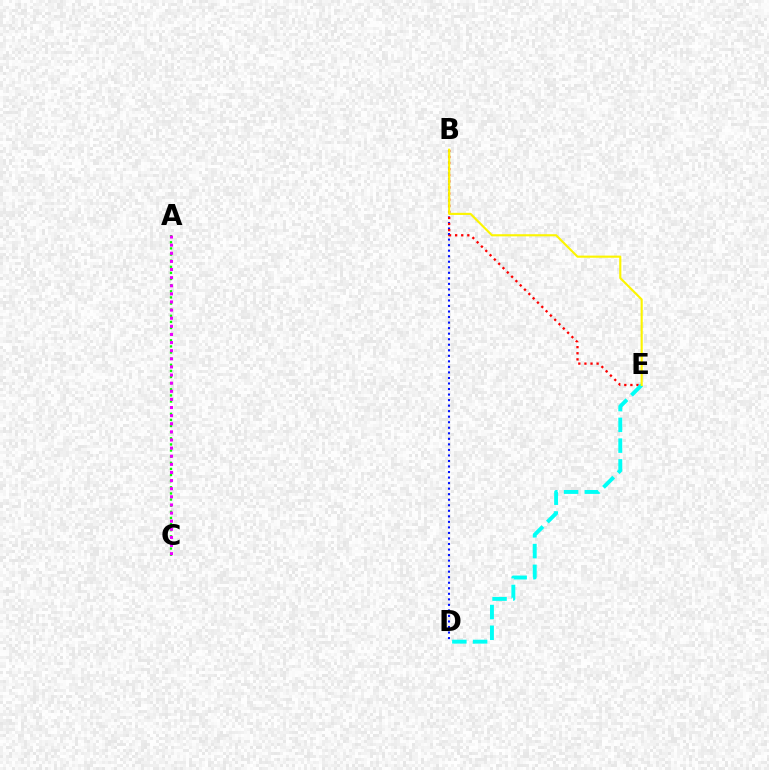{('A', 'C'): [{'color': '#08ff00', 'line_style': 'dotted', 'thickness': 1.66}, {'color': '#ee00ff', 'line_style': 'dotted', 'thickness': 2.21}], ('B', 'D'): [{'color': '#0010ff', 'line_style': 'dotted', 'thickness': 1.5}], ('B', 'E'): [{'color': '#ff0000', 'line_style': 'dotted', 'thickness': 1.66}, {'color': '#fcf500', 'line_style': 'solid', 'thickness': 1.55}], ('D', 'E'): [{'color': '#00fff6', 'line_style': 'dashed', 'thickness': 2.82}]}